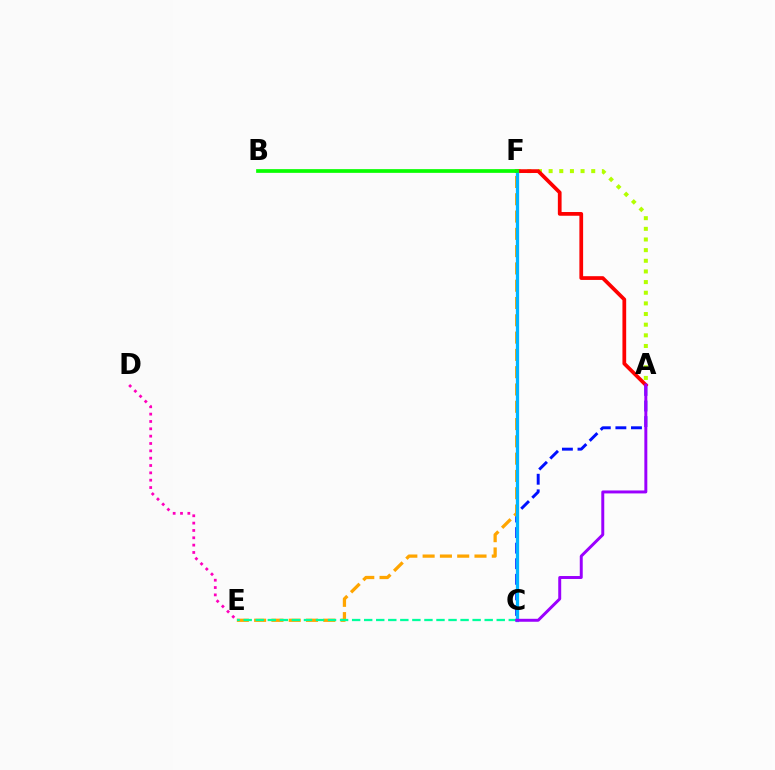{('A', 'C'): [{'color': '#0010ff', 'line_style': 'dashed', 'thickness': 2.12}, {'color': '#9b00ff', 'line_style': 'solid', 'thickness': 2.13}], ('E', 'F'): [{'color': '#ffa500', 'line_style': 'dashed', 'thickness': 2.35}], ('A', 'F'): [{'color': '#b3ff00', 'line_style': 'dotted', 'thickness': 2.89}, {'color': '#ff0000', 'line_style': 'solid', 'thickness': 2.69}], ('D', 'E'): [{'color': '#ff00bd', 'line_style': 'dotted', 'thickness': 1.99}], ('C', 'E'): [{'color': '#00ff9d', 'line_style': 'dashed', 'thickness': 1.64}], ('C', 'F'): [{'color': '#00b5ff', 'line_style': 'solid', 'thickness': 2.35}], ('B', 'F'): [{'color': '#08ff00', 'line_style': 'solid', 'thickness': 2.67}]}